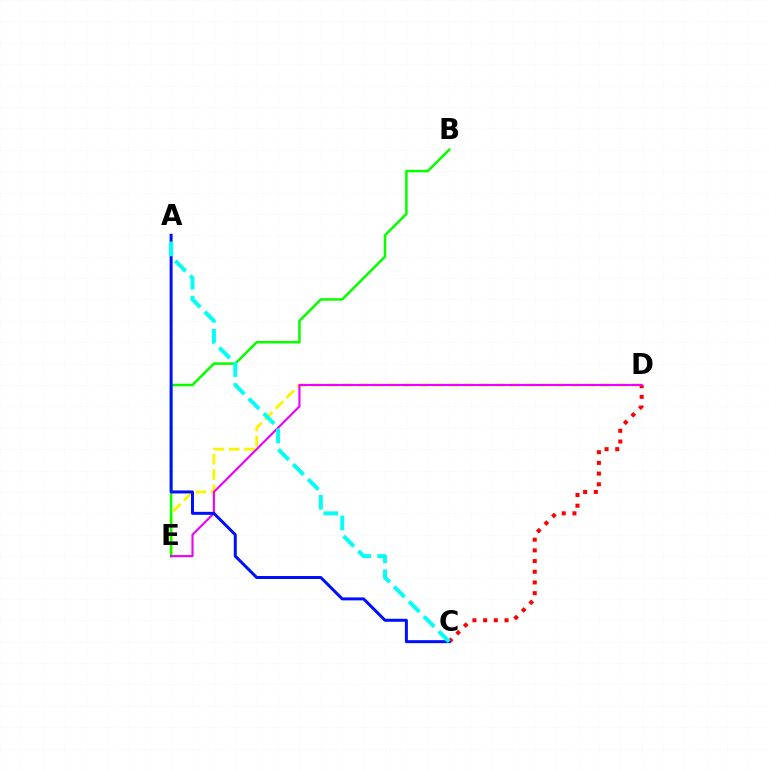{('D', 'E'): [{'color': '#fcf500', 'line_style': 'dashed', 'thickness': 2.07}, {'color': '#ee00ff', 'line_style': 'solid', 'thickness': 1.54}], ('C', 'D'): [{'color': '#ff0000', 'line_style': 'dotted', 'thickness': 2.91}], ('B', 'E'): [{'color': '#08ff00', 'line_style': 'solid', 'thickness': 1.83}], ('A', 'C'): [{'color': '#0010ff', 'line_style': 'solid', 'thickness': 2.16}, {'color': '#00fff6', 'line_style': 'dashed', 'thickness': 2.86}]}